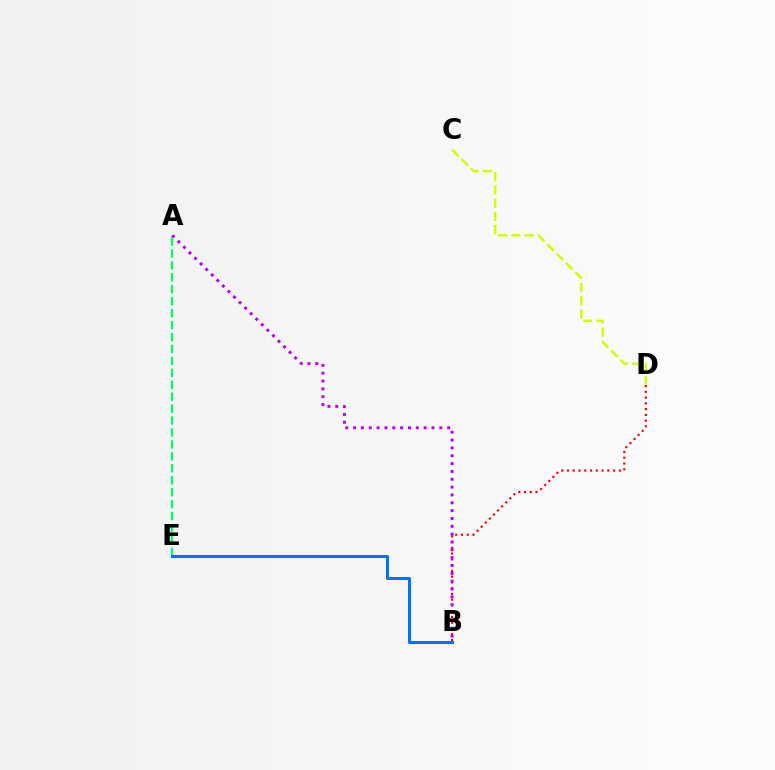{('B', 'D'): [{'color': '#ff0000', 'line_style': 'dotted', 'thickness': 1.56}], ('A', 'B'): [{'color': '#b900ff', 'line_style': 'dotted', 'thickness': 2.13}], ('A', 'E'): [{'color': '#00ff5c', 'line_style': 'dashed', 'thickness': 1.62}], ('C', 'D'): [{'color': '#d1ff00', 'line_style': 'dashed', 'thickness': 1.8}], ('B', 'E'): [{'color': '#0074ff', 'line_style': 'solid', 'thickness': 2.19}]}